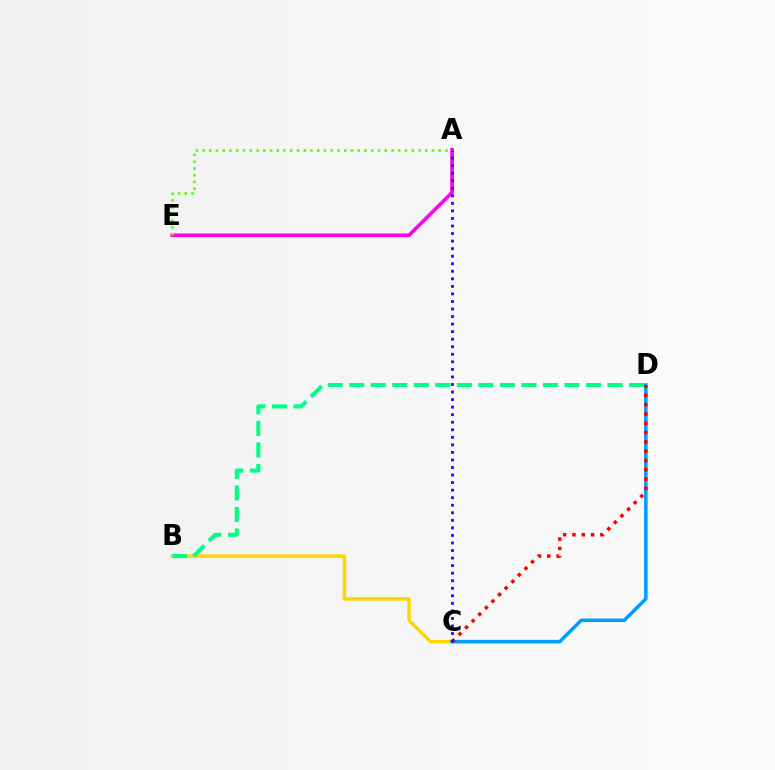{('B', 'C'): [{'color': '#ffd500', 'line_style': 'solid', 'thickness': 2.49}], ('C', 'D'): [{'color': '#009eff', 'line_style': 'solid', 'thickness': 2.55}, {'color': '#ff0000', 'line_style': 'dotted', 'thickness': 2.53}], ('A', 'E'): [{'color': '#ff00ed', 'line_style': 'solid', 'thickness': 2.61}, {'color': '#4fff00', 'line_style': 'dotted', 'thickness': 1.83}], ('A', 'C'): [{'color': '#3700ff', 'line_style': 'dotted', 'thickness': 2.05}], ('B', 'D'): [{'color': '#00ff86', 'line_style': 'dashed', 'thickness': 2.92}]}